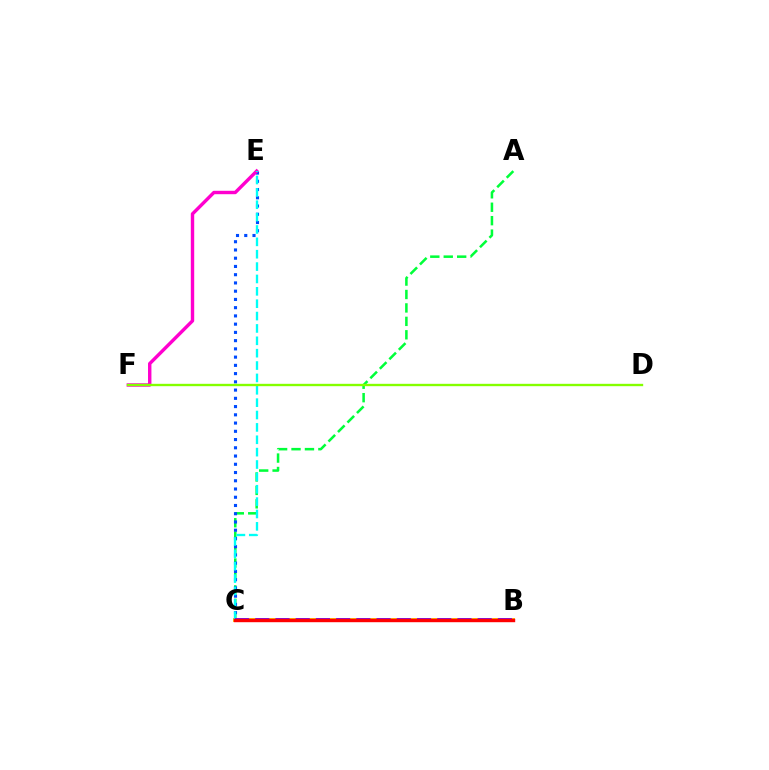{('A', 'C'): [{'color': '#00ff39', 'line_style': 'dashed', 'thickness': 1.82}], ('B', 'C'): [{'color': '#ffbd00', 'line_style': 'solid', 'thickness': 2.82}, {'color': '#7200ff', 'line_style': 'dashed', 'thickness': 2.75}, {'color': '#ff0000', 'line_style': 'solid', 'thickness': 2.46}], ('C', 'E'): [{'color': '#004bff', 'line_style': 'dotted', 'thickness': 2.24}, {'color': '#00fff6', 'line_style': 'dashed', 'thickness': 1.68}], ('E', 'F'): [{'color': '#ff00cf', 'line_style': 'solid', 'thickness': 2.45}], ('D', 'F'): [{'color': '#84ff00', 'line_style': 'solid', 'thickness': 1.7}]}